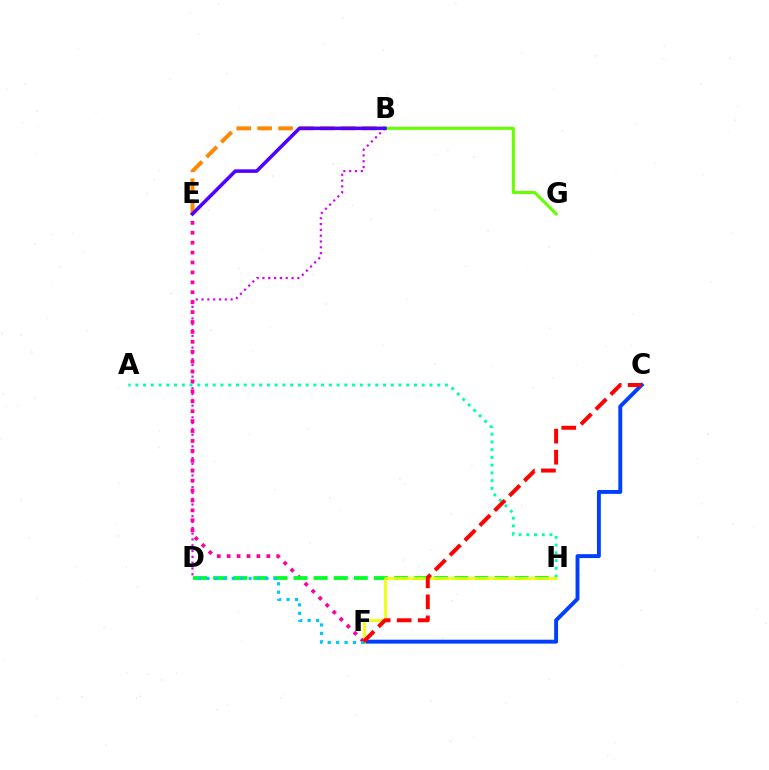{('B', 'D'): [{'color': '#d600ff', 'line_style': 'dotted', 'thickness': 1.58}], ('E', 'F'): [{'color': '#ff00a0', 'line_style': 'dotted', 'thickness': 2.69}], ('D', 'H'): [{'color': '#00ff27', 'line_style': 'dashed', 'thickness': 2.73}], ('C', 'F'): [{'color': '#003fff', 'line_style': 'solid', 'thickness': 2.81}, {'color': '#ff0000', 'line_style': 'dashed', 'thickness': 2.86}], ('A', 'H'): [{'color': '#00ffaf', 'line_style': 'dotted', 'thickness': 2.1}], ('B', 'E'): [{'color': '#ff8800', 'line_style': 'dashed', 'thickness': 2.84}, {'color': '#4f00ff', 'line_style': 'solid', 'thickness': 2.55}], ('F', 'H'): [{'color': '#eeff00', 'line_style': 'solid', 'thickness': 1.94}], ('B', 'G'): [{'color': '#66ff00', 'line_style': 'solid', 'thickness': 2.22}], ('D', 'F'): [{'color': '#00c7ff', 'line_style': 'dotted', 'thickness': 2.29}]}